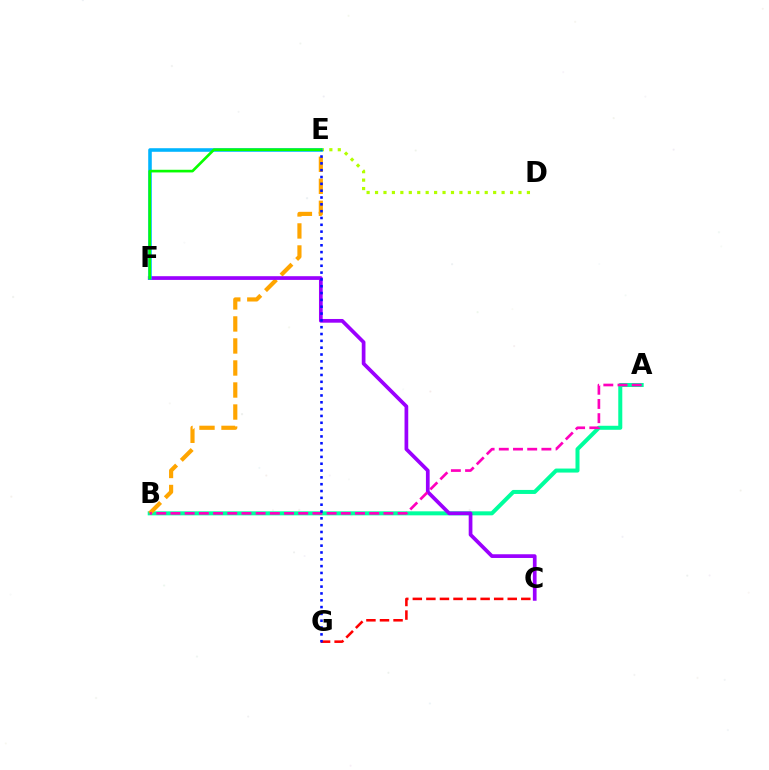{('D', 'E'): [{'color': '#b3ff00', 'line_style': 'dotted', 'thickness': 2.29}], ('C', 'G'): [{'color': '#ff0000', 'line_style': 'dashed', 'thickness': 1.84}], ('A', 'B'): [{'color': '#00ff9d', 'line_style': 'solid', 'thickness': 2.89}, {'color': '#ff00bd', 'line_style': 'dashed', 'thickness': 1.93}], ('B', 'E'): [{'color': '#ffa500', 'line_style': 'dashed', 'thickness': 2.99}], ('C', 'F'): [{'color': '#9b00ff', 'line_style': 'solid', 'thickness': 2.67}], ('E', 'F'): [{'color': '#00b5ff', 'line_style': 'solid', 'thickness': 2.57}, {'color': '#08ff00', 'line_style': 'solid', 'thickness': 1.91}], ('E', 'G'): [{'color': '#0010ff', 'line_style': 'dotted', 'thickness': 1.85}]}